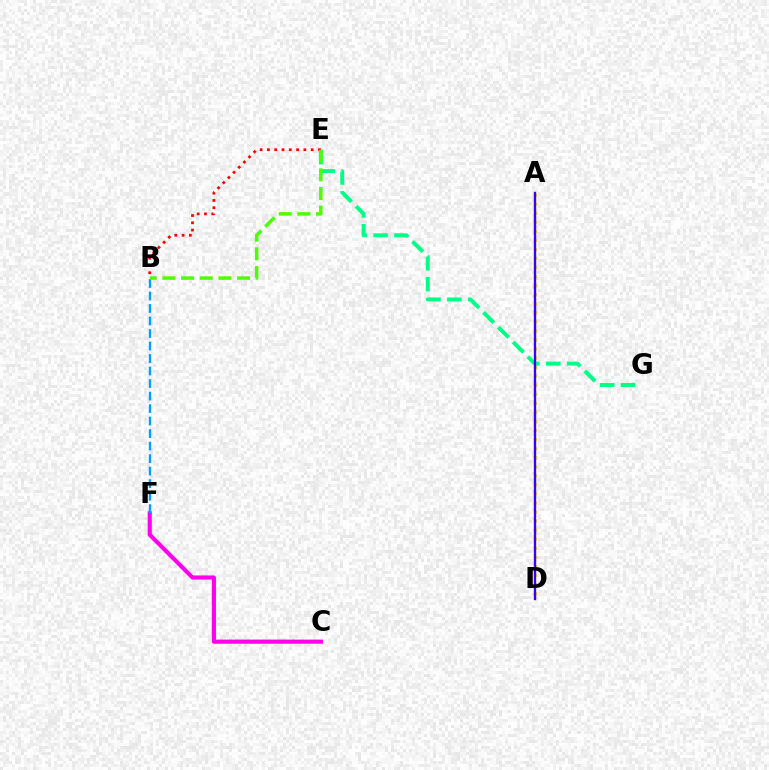{('E', 'G'): [{'color': '#00ff86', 'line_style': 'dashed', 'thickness': 2.84}], ('C', 'F'): [{'color': '#ff00ed', 'line_style': 'solid', 'thickness': 2.98}], ('B', 'E'): [{'color': '#ff0000', 'line_style': 'dotted', 'thickness': 1.98}, {'color': '#4fff00', 'line_style': 'dashed', 'thickness': 2.53}], ('A', 'D'): [{'color': '#ffd500', 'line_style': 'dotted', 'thickness': 2.46}, {'color': '#3700ff', 'line_style': 'solid', 'thickness': 1.69}], ('B', 'F'): [{'color': '#009eff', 'line_style': 'dashed', 'thickness': 1.7}]}